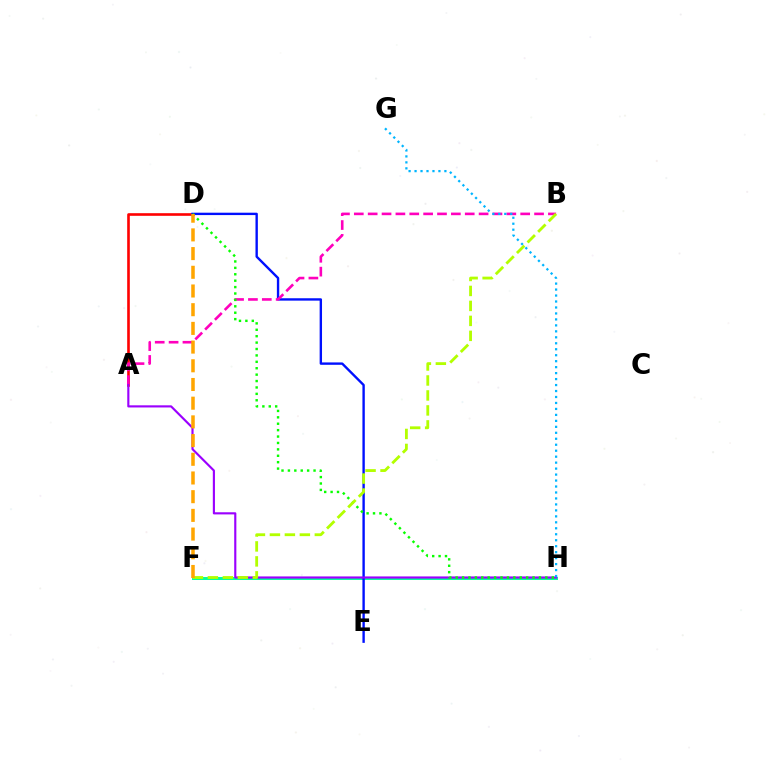{('A', 'D'): [{'color': '#ff0000', 'line_style': 'solid', 'thickness': 1.89}], ('F', 'H'): [{'color': '#00ff9d', 'line_style': 'solid', 'thickness': 2.13}], ('D', 'E'): [{'color': '#0010ff', 'line_style': 'solid', 'thickness': 1.71}], ('A', 'B'): [{'color': '#ff00bd', 'line_style': 'dashed', 'thickness': 1.88}], ('A', 'H'): [{'color': '#9b00ff', 'line_style': 'solid', 'thickness': 1.54}], ('D', 'H'): [{'color': '#08ff00', 'line_style': 'dotted', 'thickness': 1.74}], ('B', 'F'): [{'color': '#b3ff00', 'line_style': 'dashed', 'thickness': 2.03}], ('D', 'F'): [{'color': '#ffa500', 'line_style': 'dashed', 'thickness': 2.54}], ('G', 'H'): [{'color': '#00b5ff', 'line_style': 'dotted', 'thickness': 1.62}]}